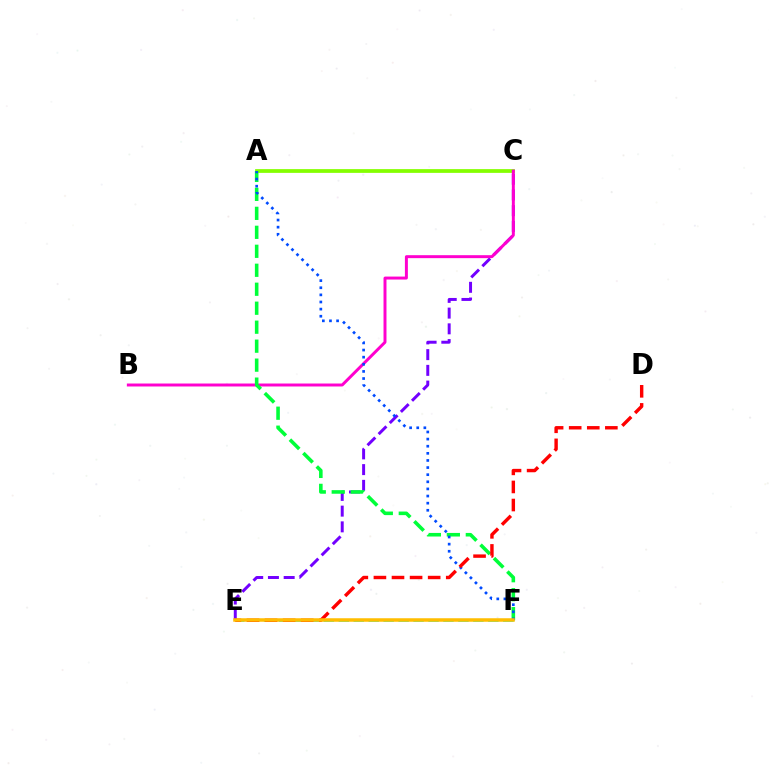{('A', 'C'): [{'color': '#84ff00', 'line_style': 'solid', 'thickness': 2.7}], ('C', 'E'): [{'color': '#7200ff', 'line_style': 'dashed', 'thickness': 2.14}], ('B', 'C'): [{'color': '#ff00cf', 'line_style': 'solid', 'thickness': 2.13}], ('A', 'F'): [{'color': '#00ff39', 'line_style': 'dashed', 'thickness': 2.58}, {'color': '#004bff', 'line_style': 'dotted', 'thickness': 1.93}], ('E', 'F'): [{'color': '#00fff6', 'line_style': 'dashed', 'thickness': 2.03}, {'color': '#ffbd00', 'line_style': 'solid', 'thickness': 2.53}], ('D', 'E'): [{'color': '#ff0000', 'line_style': 'dashed', 'thickness': 2.46}]}